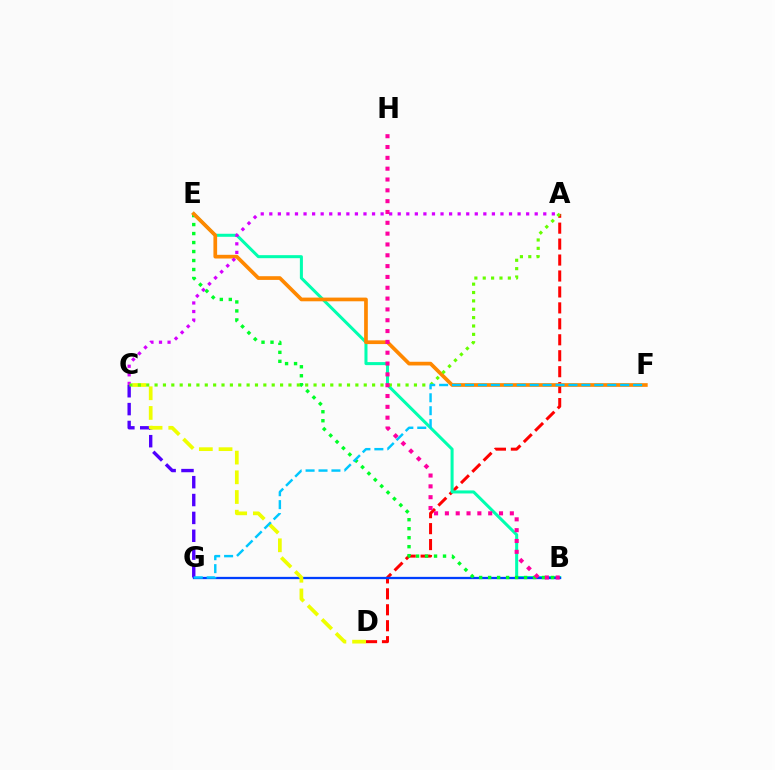{('A', 'D'): [{'color': '#ff0000', 'line_style': 'dashed', 'thickness': 2.17}], ('B', 'E'): [{'color': '#00ffaf', 'line_style': 'solid', 'thickness': 2.18}, {'color': '#00ff27', 'line_style': 'dotted', 'thickness': 2.44}], ('C', 'G'): [{'color': '#4f00ff', 'line_style': 'dashed', 'thickness': 2.43}], ('B', 'G'): [{'color': '#003fff', 'line_style': 'solid', 'thickness': 1.64}], ('C', 'D'): [{'color': '#eeff00', 'line_style': 'dashed', 'thickness': 2.68}], ('E', 'F'): [{'color': '#ff8800', 'line_style': 'solid', 'thickness': 2.66}], ('A', 'C'): [{'color': '#d600ff', 'line_style': 'dotted', 'thickness': 2.33}, {'color': '#66ff00', 'line_style': 'dotted', 'thickness': 2.27}], ('F', 'G'): [{'color': '#00c7ff', 'line_style': 'dashed', 'thickness': 1.76}], ('B', 'H'): [{'color': '#ff00a0', 'line_style': 'dotted', 'thickness': 2.94}]}